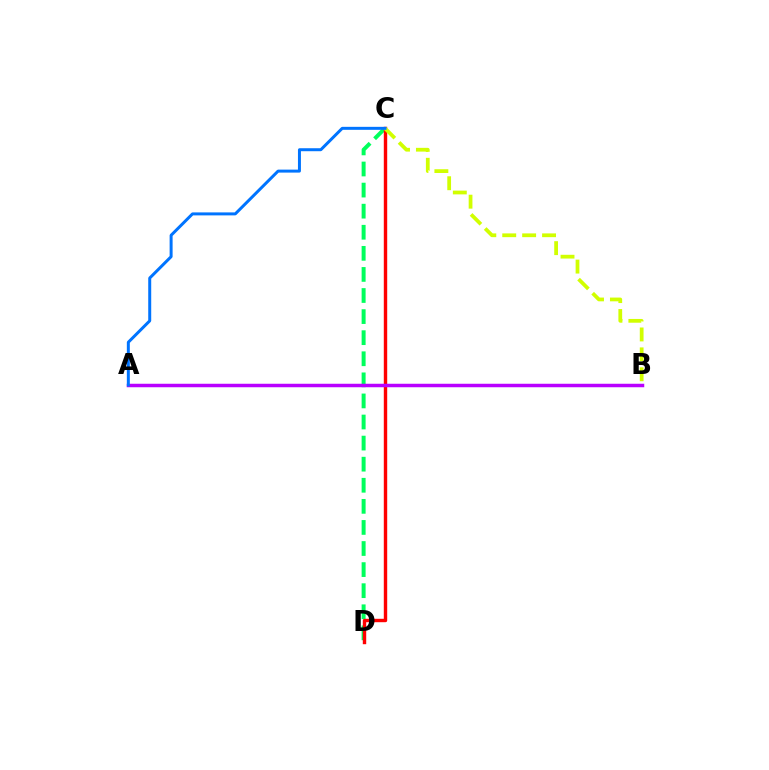{('C', 'D'): [{'color': '#00ff5c', 'line_style': 'dashed', 'thickness': 2.86}, {'color': '#ff0000', 'line_style': 'solid', 'thickness': 2.45}], ('A', 'B'): [{'color': '#b900ff', 'line_style': 'solid', 'thickness': 2.51}], ('B', 'C'): [{'color': '#d1ff00', 'line_style': 'dashed', 'thickness': 2.71}], ('A', 'C'): [{'color': '#0074ff', 'line_style': 'solid', 'thickness': 2.15}]}